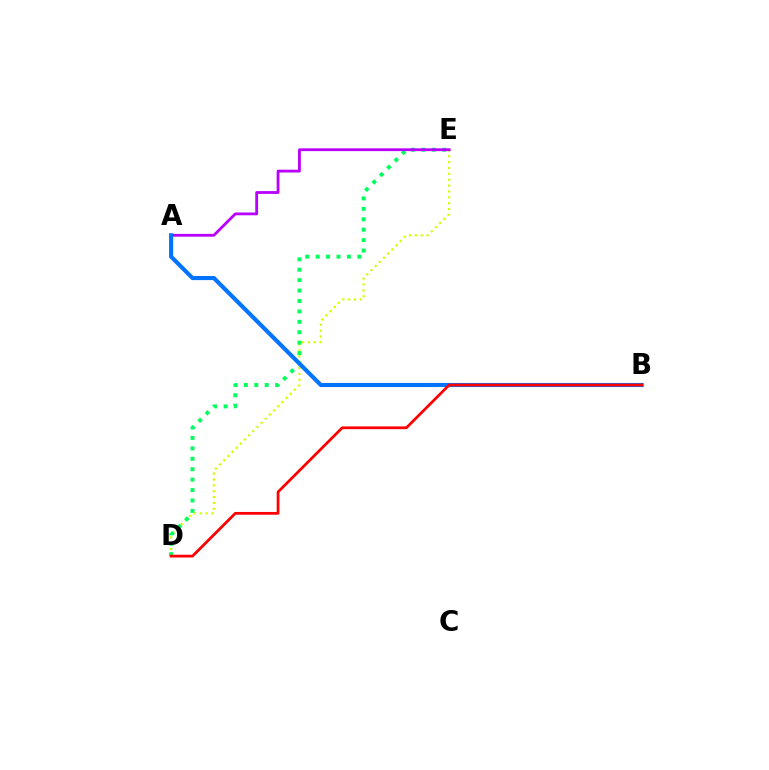{('D', 'E'): [{'color': '#d1ff00', 'line_style': 'dotted', 'thickness': 1.6}, {'color': '#00ff5c', 'line_style': 'dotted', 'thickness': 2.83}], ('A', 'E'): [{'color': '#b900ff', 'line_style': 'solid', 'thickness': 2.02}], ('A', 'B'): [{'color': '#0074ff', 'line_style': 'solid', 'thickness': 2.96}], ('B', 'D'): [{'color': '#ff0000', 'line_style': 'solid', 'thickness': 1.98}]}